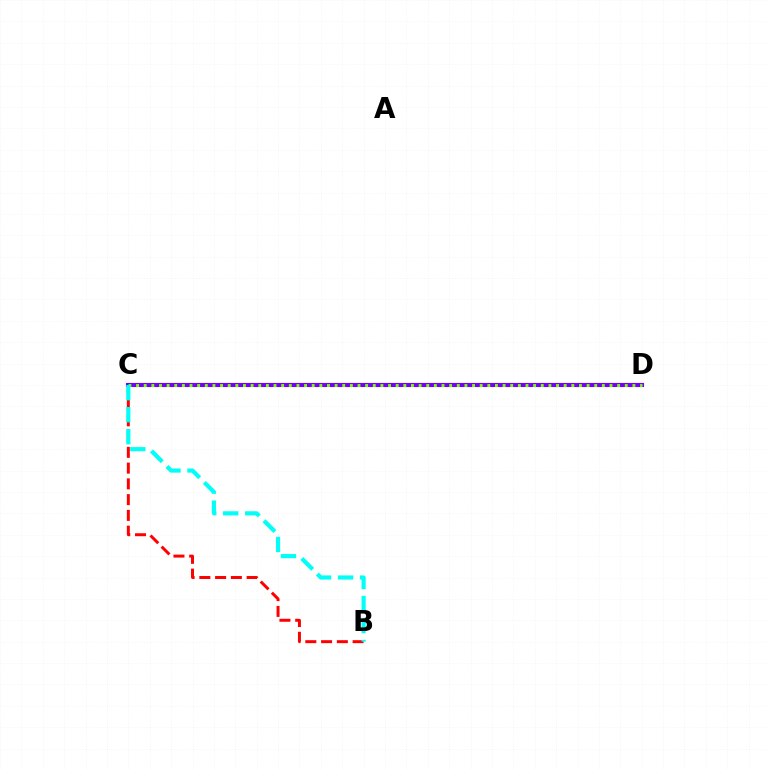{('C', 'D'): [{'color': '#7200ff', 'line_style': 'solid', 'thickness': 2.96}, {'color': '#84ff00', 'line_style': 'dotted', 'thickness': 2.07}], ('B', 'C'): [{'color': '#ff0000', 'line_style': 'dashed', 'thickness': 2.14}, {'color': '#00fff6', 'line_style': 'dashed', 'thickness': 2.99}]}